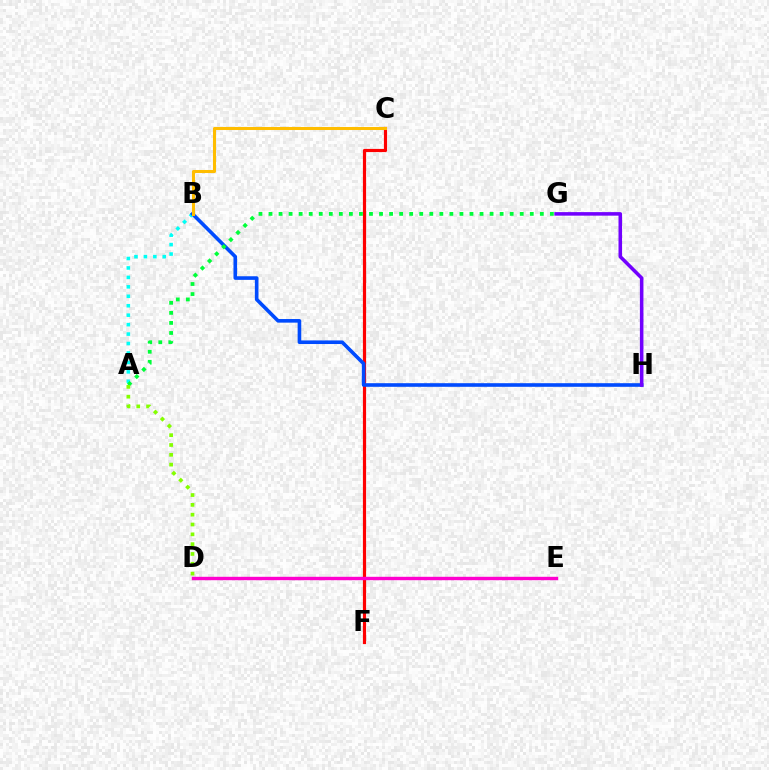{('C', 'F'): [{'color': '#ff0000', 'line_style': 'solid', 'thickness': 2.29}], ('A', 'B'): [{'color': '#00fff6', 'line_style': 'dotted', 'thickness': 2.57}], ('B', 'H'): [{'color': '#004bff', 'line_style': 'solid', 'thickness': 2.6}], ('B', 'C'): [{'color': '#ffbd00', 'line_style': 'solid', 'thickness': 2.19}], ('D', 'E'): [{'color': '#ff00cf', 'line_style': 'solid', 'thickness': 2.45}], ('A', 'G'): [{'color': '#00ff39', 'line_style': 'dotted', 'thickness': 2.73}], ('A', 'D'): [{'color': '#84ff00', 'line_style': 'dotted', 'thickness': 2.67}], ('G', 'H'): [{'color': '#7200ff', 'line_style': 'solid', 'thickness': 2.55}]}